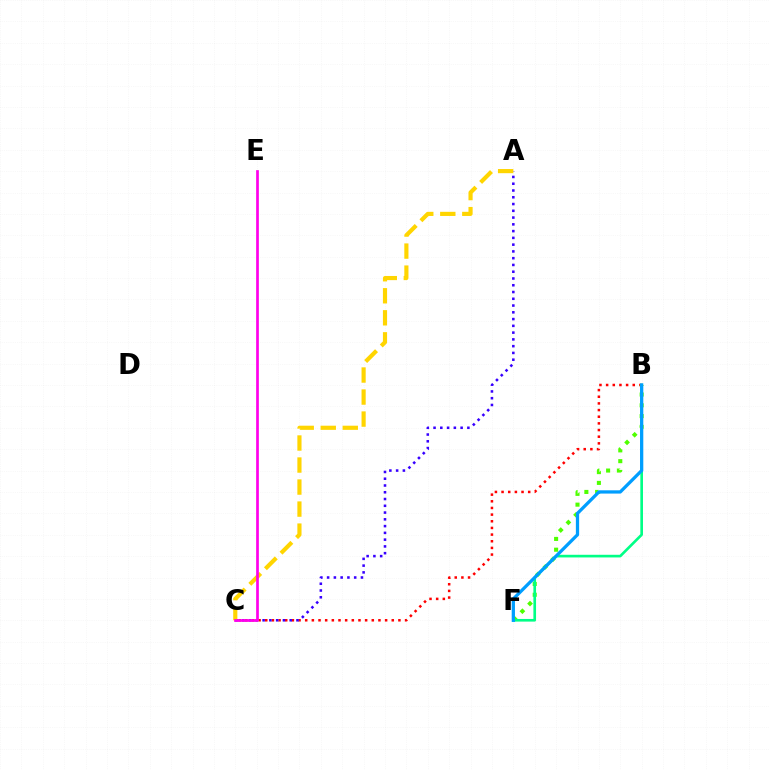{('B', 'C'): [{'color': '#ff0000', 'line_style': 'dotted', 'thickness': 1.81}], ('B', 'F'): [{'color': '#4fff00', 'line_style': 'dotted', 'thickness': 2.93}, {'color': '#00ff86', 'line_style': 'solid', 'thickness': 1.91}, {'color': '#009eff', 'line_style': 'solid', 'thickness': 2.35}], ('A', 'C'): [{'color': '#3700ff', 'line_style': 'dotted', 'thickness': 1.84}, {'color': '#ffd500', 'line_style': 'dashed', 'thickness': 2.99}], ('C', 'E'): [{'color': '#ff00ed', 'line_style': 'solid', 'thickness': 1.94}]}